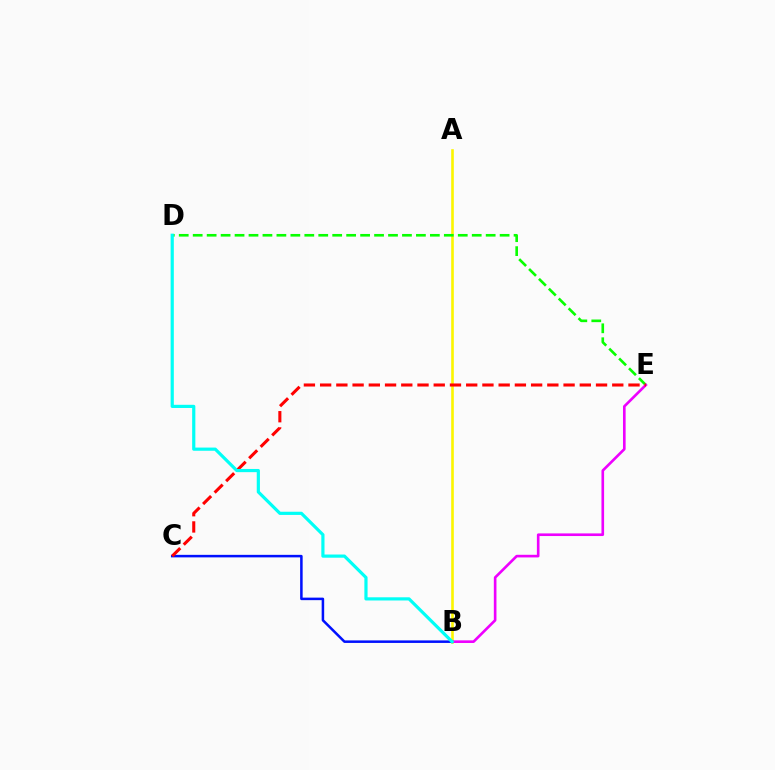{('A', 'B'): [{'color': '#fcf500', 'line_style': 'solid', 'thickness': 1.89}], ('D', 'E'): [{'color': '#08ff00', 'line_style': 'dashed', 'thickness': 1.9}], ('B', 'C'): [{'color': '#0010ff', 'line_style': 'solid', 'thickness': 1.82}], ('B', 'E'): [{'color': '#ee00ff', 'line_style': 'solid', 'thickness': 1.9}], ('C', 'E'): [{'color': '#ff0000', 'line_style': 'dashed', 'thickness': 2.2}], ('B', 'D'): [{'color': '#00fff6', 'line_style': 'solid', 'thickness': 2.29}]}